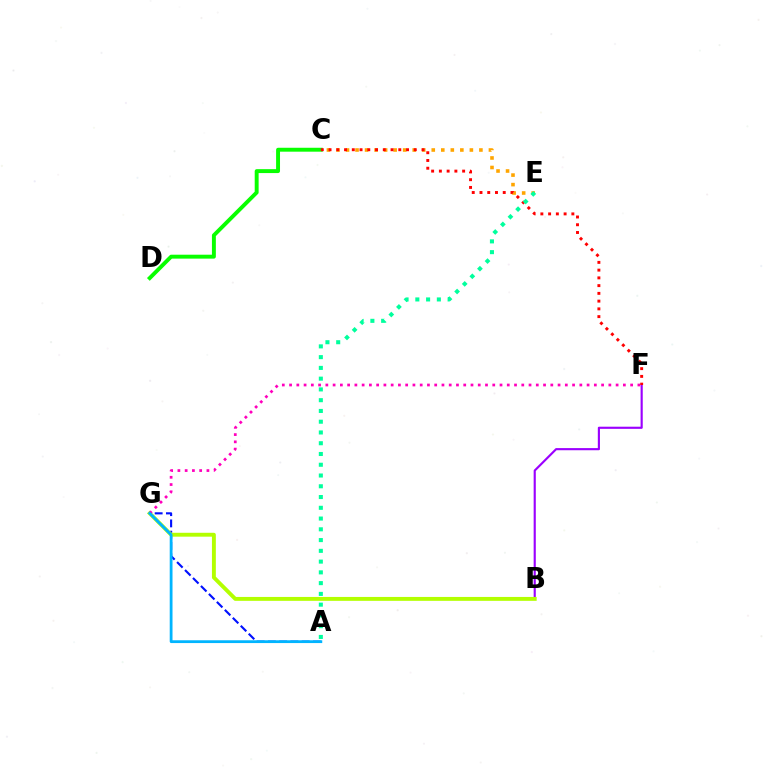{('C', 'E'): [{'color': '#ffa500', 'line_style': 'dotted', 'thickness': 2.59}], ('B', 'F'): [{'color': '#9b00ff', 'line_style': 'solid', 'thickness': 1.54}], ('C', 'D'): [{'color': '#08ff00', 'line_style': 'solid', 'thickness': 2.82}], ('A', 'G'): [{'color': '#0010ff', 'line_style': 'dashed', 'thickness': 1.53}, {'color': '#00b5ff', 'line_style': 'solid', 'thickness': 2.01}], ('C', 'F'): [{'color': '#ff0000', 'line_style': 'dotted', 'thickness': 2.11}], ('A', 'E'): [{'color': '#00ff9d', 'line_style': 'dotted', 'thickness': 2.92}], ('B', 'G'): [{'color': '#b3ff00', 'line_style': 'solid', 'thickness': 2.8}], ('F', 'G'): [{'color': '#ff00bd', 'line_style': 'dotted', 'thickness': 1.97}]}